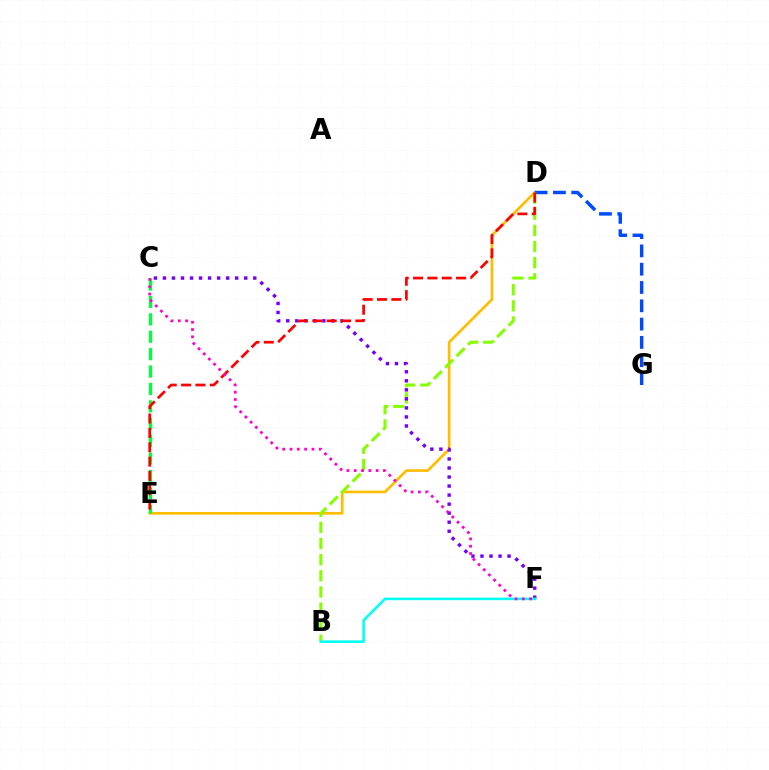{('D', 'E'): [{'color': '#ffbd00', 'line_style': 'solid', 'thickness': 1.92}, {'color': '#ff0000', 'line_style': 'dashed', 'thickness': 1.95}], ('D', 'G'): [{'color': '#004bff', 'line_style': 'dashed', 'thickness': 2.49}], ('B', 'D'): [{'color': '#84ff00', 'line_style': 'dashed', 'thickness': 2.19}], ('C', 'F'): [{'color': '#7200ff', 'line_style': 'dotted', 'thickness': 2.45}, {'color': '#ff00cf', 'line_style': 'dotted', 'thickness': 1.98}], ('B', 'F'): [{'color': '#00fff6', 'line_style': 'solid', 'thickness': 1.85}], ('C', 'E'): [{'color': '#00ff39', 'line_style': 'dashed', 'thickness': 2.36}]}